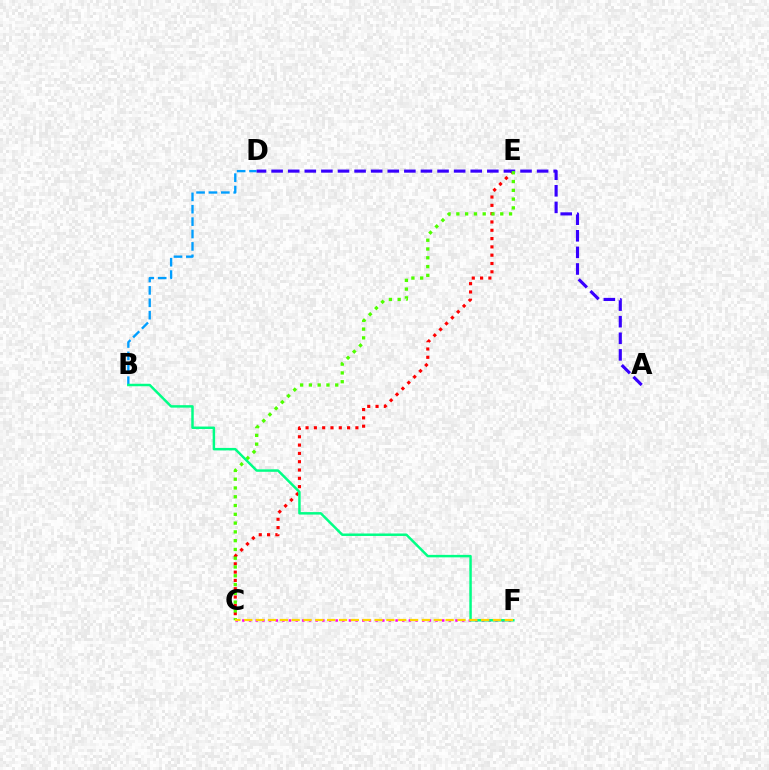{('C', 'E'): [{'color': '#ff0000', 'line_style': 'dotted', 'thickness': 2.26}, {'color': '#4fff00', 'line_style': 'dotted', 'thickness': 2.39}], ('B', 'D'): [{'color': '#009eff', 'line_style': 'dashed', 'thickness': 1.68}], ('A', 'D'): [{'color': '#3700ff', 'line_style': 'dashed', 'thickness': 2.25}], ('C', 'F'): [{'color': '#ff00ed', 'line_style': 'dotted', 'thickness': 1.81}, {'color': '#ffd500', 'line_style': 'dashed', 'thickness': 1.61}], ('B', 'F'): [{'color': '#00ff86', 'line_style': 'solid', 'thickness': 1.79}]}